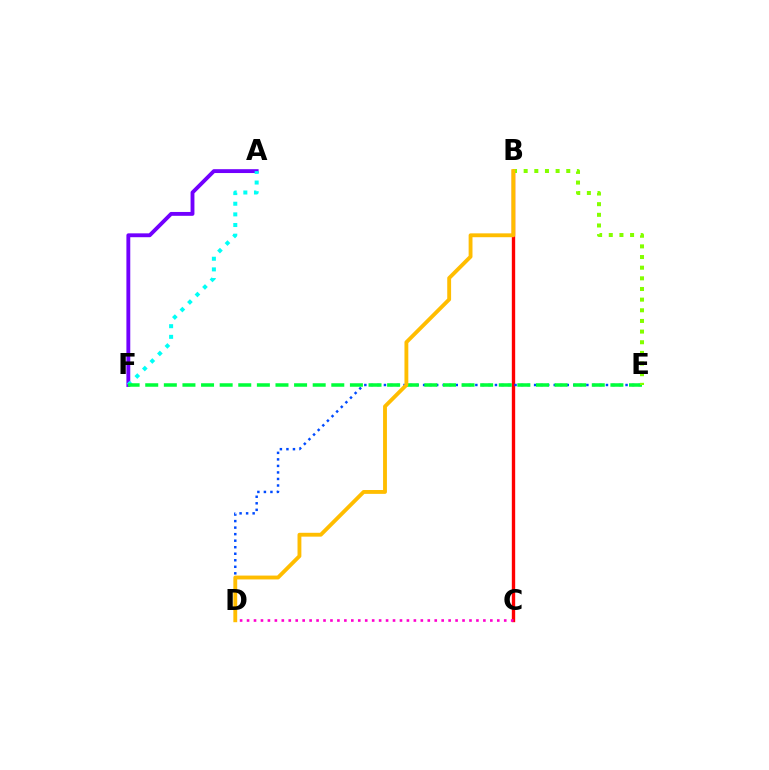{('B', 'C'): [{'color': '#ff0000', 'line_style': 'solid', 'thickness': 2.42}], ('D', 'E'): [{'color': '#004bff', 'line_style': 'dotted', 'thickness': 1.77}], ('A', 'F'): [{'color': '#7200ff', 'line_style': 'solid', 'thickness': 2.78}, {'color': '#00fff6', 'line_style': 'dotted', 'thickness': 2.89}], ('E', 'F'): [{'color': '#00ff39', 'line_style': 'dashed', 'thickness': 2.53}], ('B', 'E'): [{'color': '#84ff00', 'line_style': 'dotted', 'thickness': 2.89}], ('B', 'D'): [{'color': '#ffbd00', 'line_style': 'solid', 'thickness': 2.78}], ('C', 'D'): [{'color': '#ff00cf', 'line_style': 'dotted', 'thickness': 1.89}]}